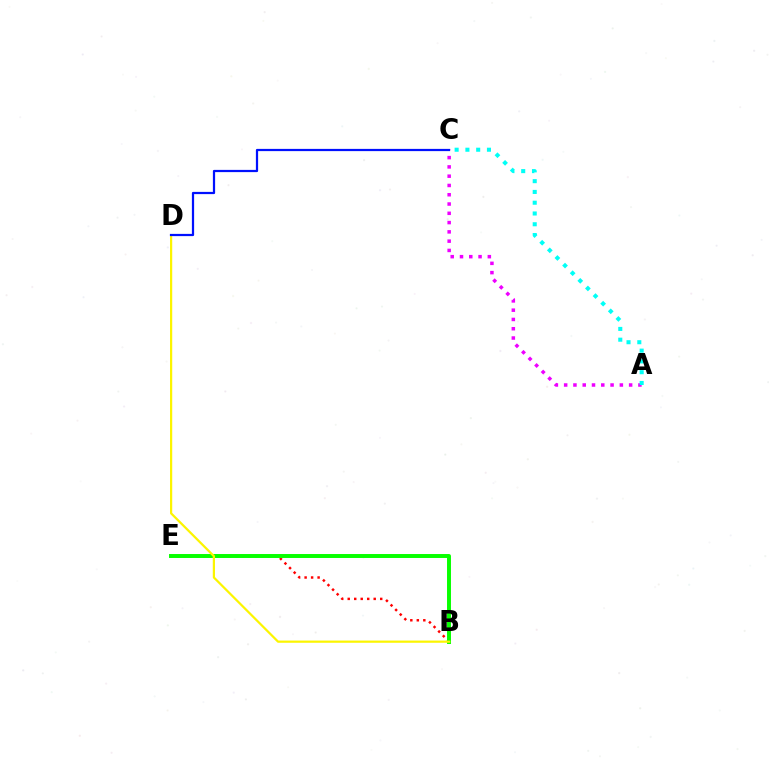{('A', 'C'): [{'color': '#ee00ff', 'line_style': 'dotted', 'thickness': 2.52}, {'color': '#00fff6', 'line_style': 'dotted', 'thickness': 2.93}], ('B', 'E'): [{'color': '#ff0000', 'line_style': 'dotted', 'thickness': 1.76}, {'color': '#08ff00', 'line_style': 'solid', 'thickness': 2.84}], ('B', 'D'): [{'color': '#fcf500', 'line_style': 'solid', 'thickness': 1.6}], ('C', 'D'): [{'color': '#0010ff', 'line_style': 'solid', 'thickness': 1.6}]}